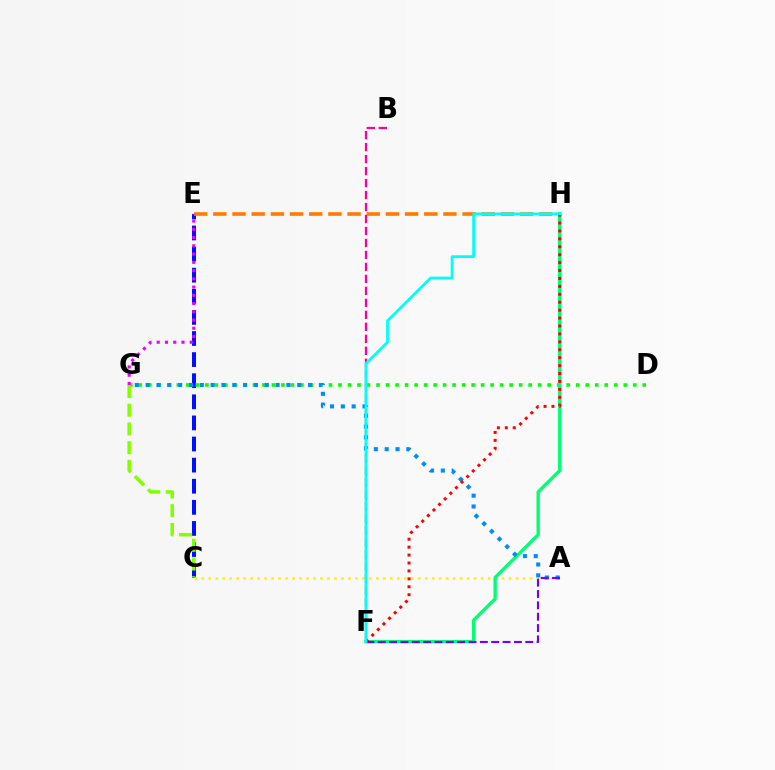{('C', 'E'): [{'color': '#0010ff', 'line_style': 'dashed', 'thickness': 2.87}], ('E', 'H'): [{'color': '#ff7c00', 'line_style': 'dashed', 'thickness': 2.6}], ('B', 'F'): [{'color': '#ff0094', 'line_style': 'dashed', 'thickness': 1.63}], ('A', 'C'): [{'color': '#fcf500', 'line_style': 'dotted', 'thickness': 1.9}], ('D', 'G'): [{'color': '#08ff00', 'line_style': 'dotted', 'thickness': 2.58}], ('F', 'H'): [{'color': '#00ff74', 'line_style': 'solid', 'thickness': 2.42}, {'color': '#ff0000', 'line_style': 'dotted', 'thickness': 2.15}, {'color': '#00fff6', 'line_style': 'solid', 'thickness': 1.99}], ('E', 'G'): [{'color': '#ee00ff', 'line_style': 'dotted', 'thickness': 2.24}], ('A', 'G'): [{'color': '#008cff', 'line_style': 'dotted', 'thickness': 2.94}], ('A', 'F'): [{'color': '#7200ff', 'line_style': 'dashed', 'thickness': 1.54}], ('C', 'G'): [{'color': '#84ff00', 'line_style': 'dashed', 'thickness': 2.54}]}